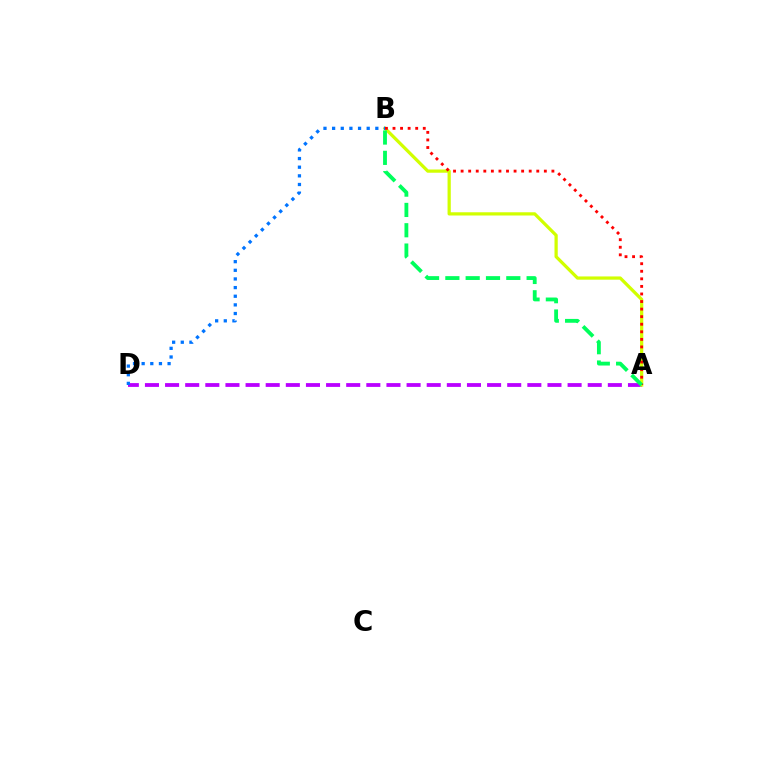{('A', 'D'): [{'color': '#b900ff', 'line_style': 'dashed', 'thickness': 2.73}], ('A', 'B'): [{'color': '#d1ff00', 'line_style': 'solid', 'thickness': 2.33}, {'color': '#ff0000', 'line_style': 'dotted', 'thickness': 2.06}, {'color': '#00ff5c', 'line_style': 'dashed', 'thickness': 2.76}], ('B', 'D'): [{'color': '#0074ff', 'line_style': 'dotted', 'thickness': 2.35}]}